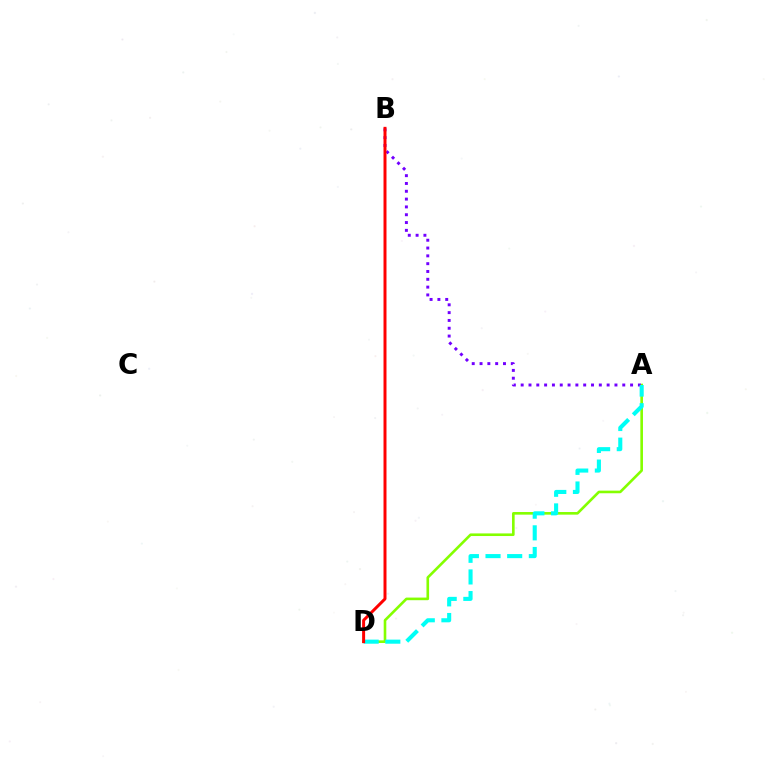{('A', 'D'): [{'color': '#84ff00', 'line_style': 'solid', 'thickness': 1.89}, {'color': '#00fff6', 'line_style': 'dashed', 'thickness': 2.94}], ('A', 'B'): [{'color': '#7200ff', 'line_style': 'dotted', 'thickness': 2.12}], ('B', 'D'): [{'color': '#ff0000', 'line_style': 'solid', 'thickness': 2.14}]}